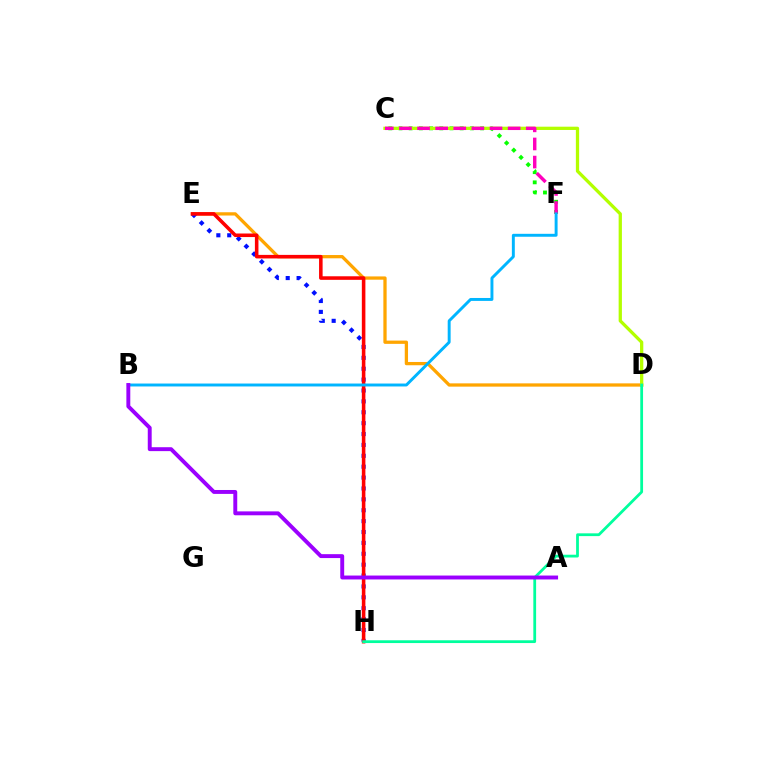{('C', 'F'): [{'color': '#08ff00', 'line_style': 'dotted', 'thickness': 2.77}, {'color': '#ff00bd', 'line_style': 'dashed', 'thickness': 2.46}], ('D', 'E'): [{'color': '#ffa500', 'line_style': 'solid', 'thickness': 2.36}], ('C', 'D'): [{'color': '#b3ff00', 'line_style': 'solid', 'thickness': 2.36}], ('E', 'H'): [{'color': '#0010ff', 'line_style': 'dotted', 'thickness': 2.96}, {'color': '#ff0000', 'line_style': 'solid', 'thickness': 2.56}], ('B', 'F'): [{'color': '#00b5ff', 'line_style': 'solid', 'thickness': 2.11}], ('D', 'H'): [{'color': '#00ff9d', 'line_style': 'solid', 'thickness': 2.0}], ('A', 'B'): [{'color': '#9b00ff', 'line_style': 'solid', 'thickness': 2.82}]}